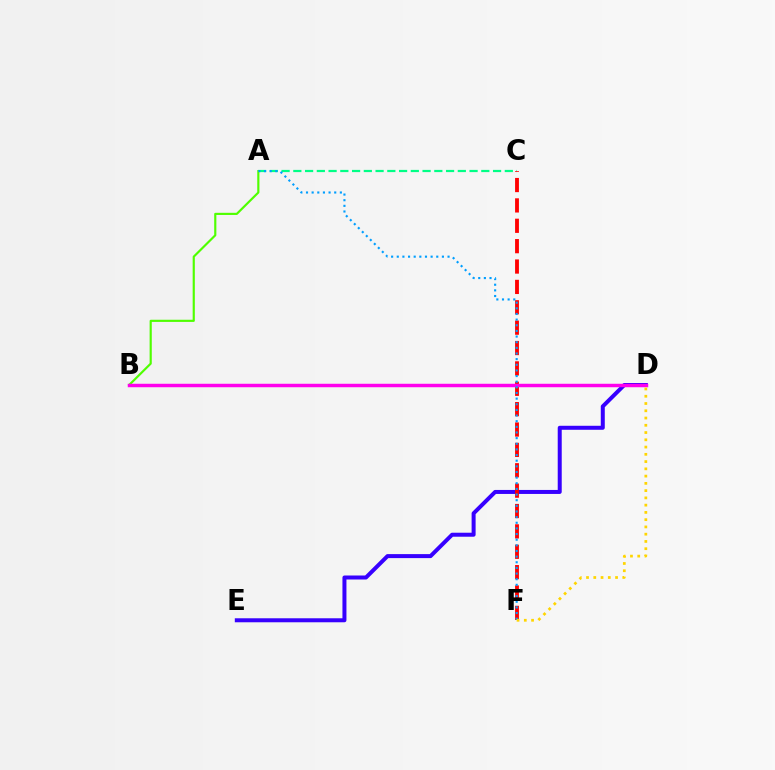{('A', 'C'): [{'color': '#00ff86', 'line_style': 'dashed', 'thickness': 1.6}], ('D', 'E'): [{'color': '#3700ff', 'line_style': 'solid', 'thickness': 2.88}], ('C', 'F'): [{'color': '#ff0000', 'line_style': 'dashed', 'thickness': 2.77}], ('A', 'B'): [{'color': '#4fff00', 'line_style': 'solid', 'thickness': 1.56}], ('B', 'D'): [{'color': '#ff00ed', 'line_style': 'solid', 'thickness': 2.49}], ('A', 'F'): [{'color': '#009eff', 'line_style': 'dotted', 'thickness': 1.53}], ('D', 'F'): [{'color': '#ffd500', 'line_style': 'dotted', 'thickness': 1.97}]}